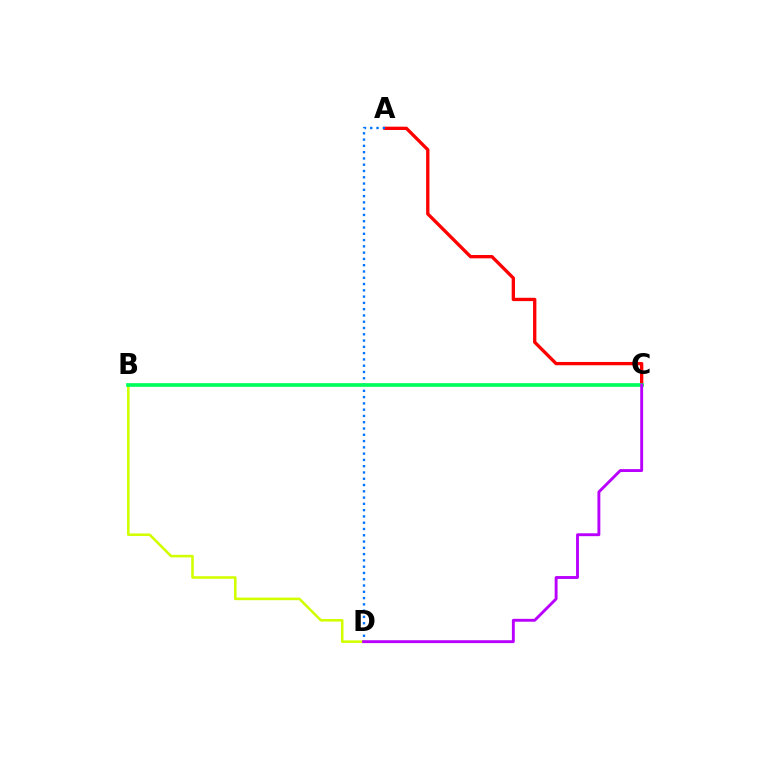{('A', 'C'): [{'color': '#ff0000', 'line_style': 'solid', 'thickness': 2.39}], ('A', 'D'): [{'color': '#0074ff', 'line_style': 'dotted', 'thickness': 1.71}], ('B', 'D'): [{'color': '#d1ff00', 'line_style': 'solid', 'thickness': 1.86}], ('B', 'C'): [{'color': '#00ff5c', 'line_style': 'solid', 'thickness': 2.66}], ('C', 'D'): [{'color': '#b900ff', 'line_style': 'solid', 'thickness': 2.08}]}